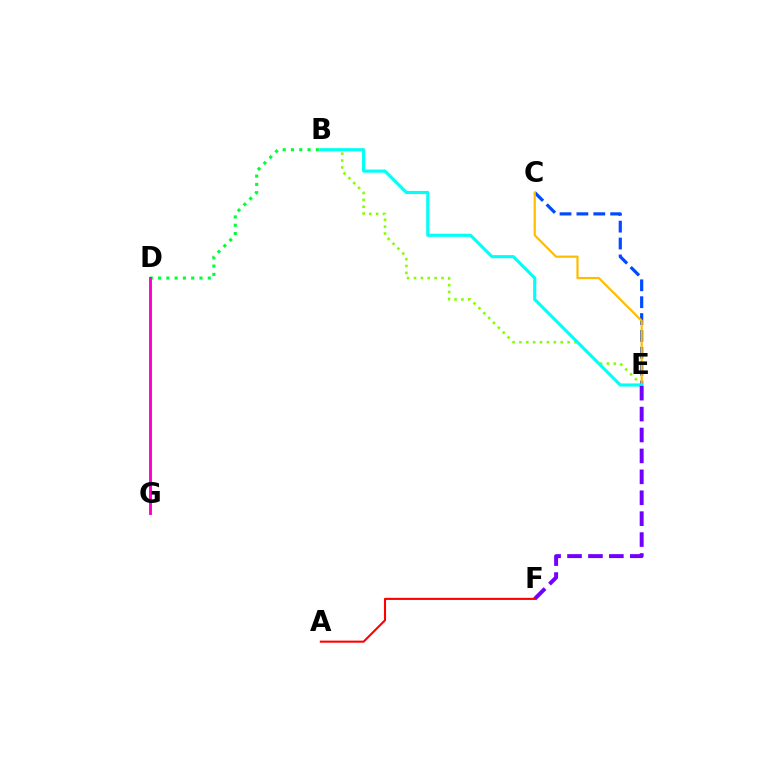{('B', 'E'): [{'color': '#84ff00', 'line_style': 'dotted', 'thickness': 1.87}, {'color': '#00fff6', 'line_style': 'solid', 'thickness': 2.26}], ('B', 'D'): [{'color': '#00ff39', 'line_style': 'dotted', 'thickness': 2.25}], ('C', 'E'): [{'color': '#004bff', 'line_style': 'dashed', 'thickness': 2.29}, {'color': '#ffbd00', 'line_style': 'solid', 'thickness': 1.59}], ('D', 'G'): [{'color': '#ff00cf', 'line_style': 'solid', 'thickness': 2.1}], ('E', 'F'): [{'color': '#7200ff', 'line_style': 'dashed', 'thickness': 2.84}], ('A', 'F'): [{'color': '#ff0000', 'line_style': 'solid', 'thickness': 1.51}]}